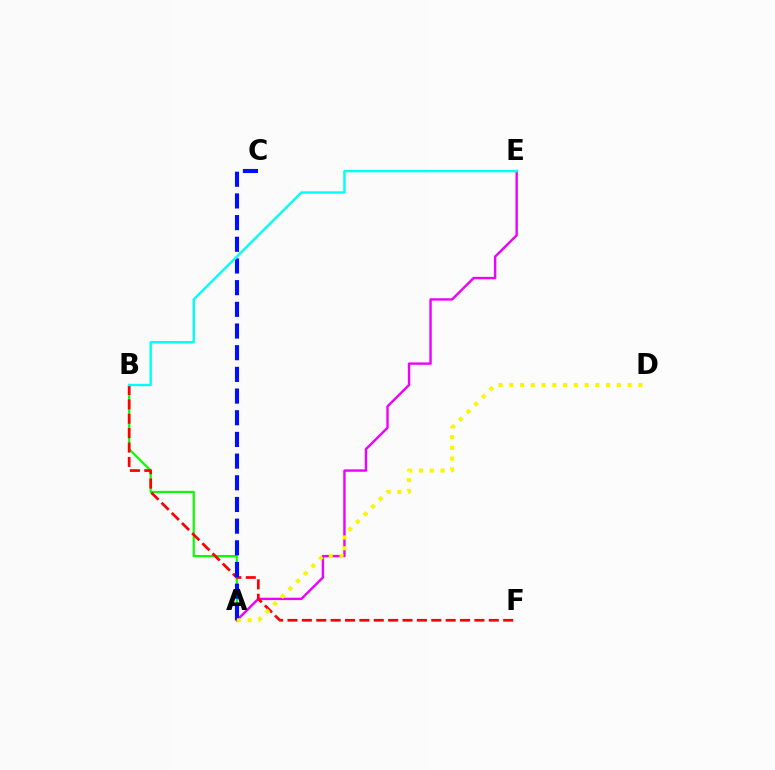{('A', 'B'): [{'color': '#08ff00', 'line_style': 'solid', 'thickness': 1.57}], ('A', 'E'): [{'color': '#ee00ff', 'line_style': 'solid', 'thickness': 1.72}], ('B', 'F'): [{'color': '#ff0000', 'line_style': 'dashed', 'thickness': 1.95}], ('A', 'C'): [{'color': '#0010ff', 'line_style': 'dashed', 'thickness': 2.95}], ('B', 'E'): [{'color': '#00fff6', 'line_style': 'solid', 'thickness': 1.73}], ('A', 'D'): [{'color': '#fcf500', 'line_style': 'dotted', 'thickness': 2.92}]}